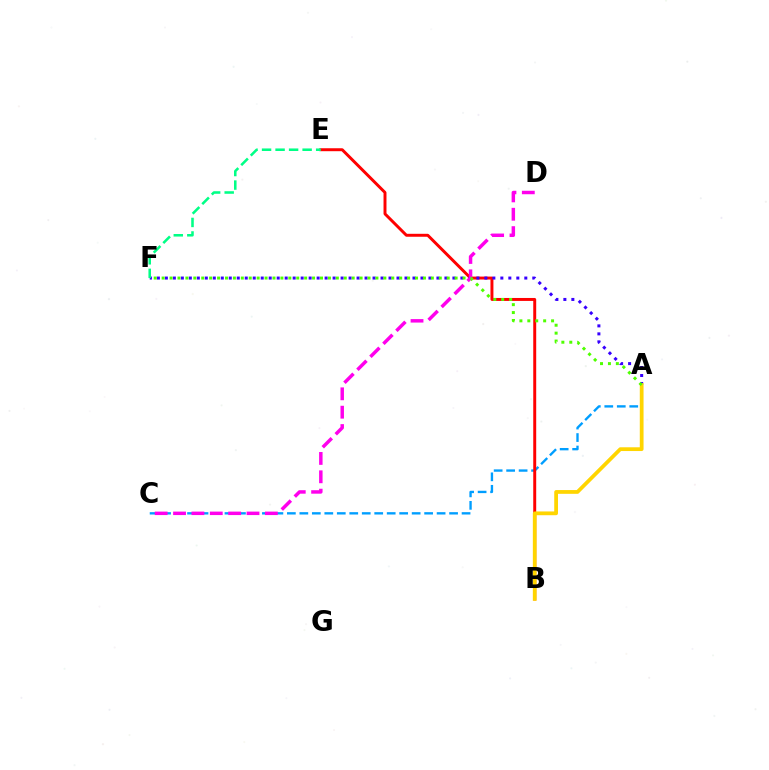{('A', 'C'): [{'color': '#009eff', 'line_style': 'dashed', 'thickness': 1.7}], ('B', 'E'): [{'color': '#ff0000', 'line_style': 'solid', 'thickness': 2.13}], ('A', 'F'): [{'color': '#3700ff', 'line_style': 'dotted', 'thickness': 2.17}, {'color': '#4fff00', 'line_style': 'dotted', 'thickness': 2.15}], ('A', 'B'): [{'color': '#ffd500', 'line_style': 'solid', 'thickness': 2.71}], ('C', 'D'): [{'color': '#ff00ed', 'line_style': 'dashed', 'thickness': 2.5}], ('E', 'F'): [{'color': '#00ff86', 'line_style': 'dashed', 'thickness': 1.84}]}